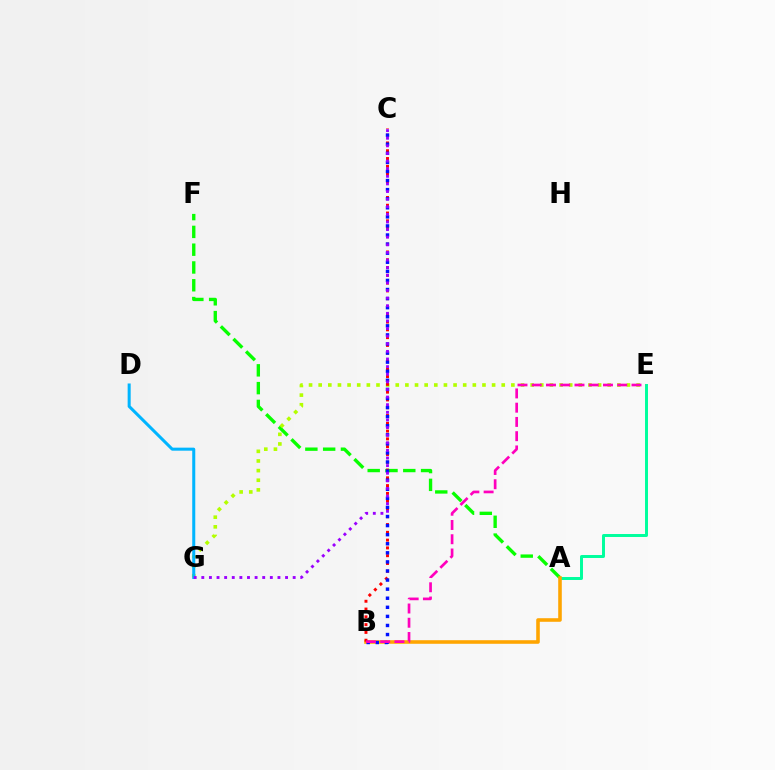{('A', 'F'): [{'color': '#08ff00', 'line_style': 'dashed', 'thickness': 2.42}], ('A', 'E'): [{'color': '#00ff9d', 'line_style': 'solid', 'thickness': 2.13}], ('A', 'B'): [{'color': '#ffa500', 'line_style': 'solid', 'thickness': 2.58}], ('E', 'G'): [{'color': '#b3ff00', 'line_style': 'dotted', 'thickness': 2.62}], ('B', 'C'): [{'color': '#ff0000', 'line_style': 'dotted', 'thickness': 2.12}, {'color': '#0010ff', 'line_style': 'dotted', 'thickness': 2.47}], ('D', 'G'): [{'color': '#00b5ff', 'line_style': 'solid', 'thickness': 2.18}], ('B', 'E'): [{'color': '#ff00bd', 'line_style': 'dashed', 'thickness': 1.94}], ('C', 'G'): [{'color': '#9b00ff', 'line_style': 'dotted', 'thickness': 2.07}]}